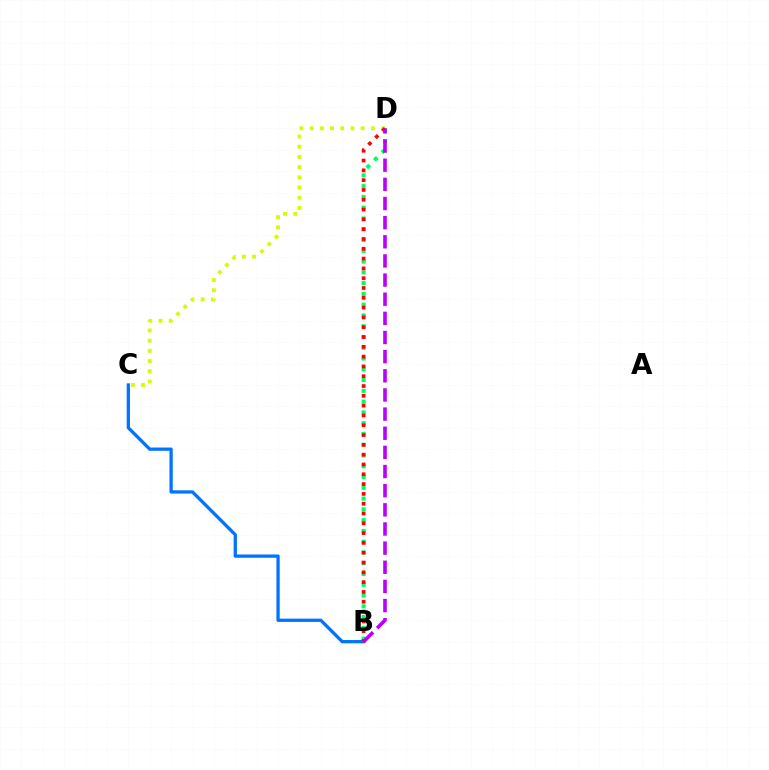{('B', 'D'): [{'color': '#00ff5c', 'line_style': 'dotted', 'thickness': 2.93}, {'color': '#ff0000', 'line_style': 'dotted', 'thickness': 2.66}, {'color': '#b900ff', 'line_style': 'dashed', 'thickness': 2.6}], ('B', 'C'): [{'color': '#0074ff', 'line_style': 'solid', 'thickness': 2.36}], ('C', 'D'): [{'color': '#d1ff00', 'line_style': 'dotted', 'thickness': 2.77}]}